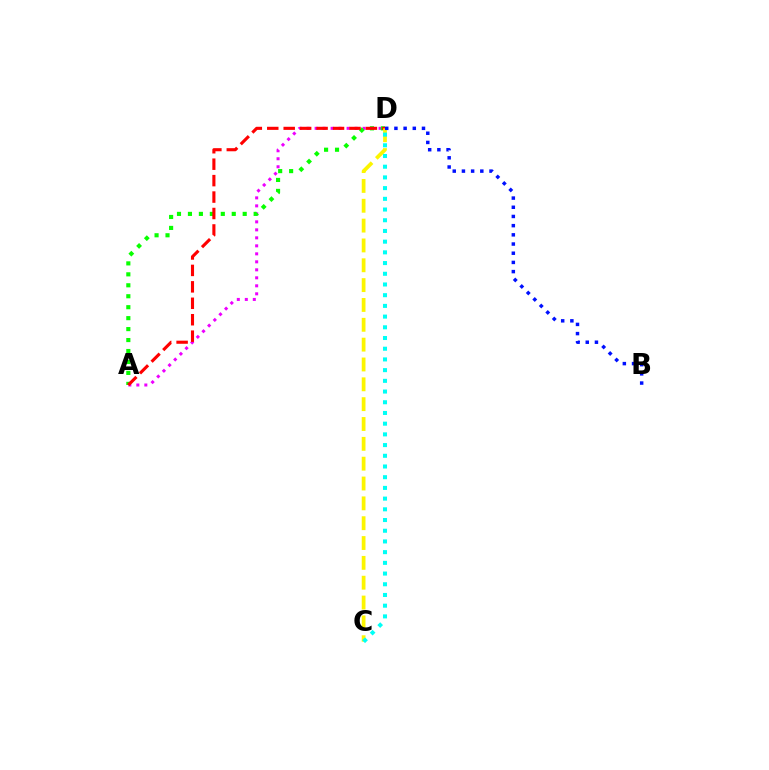{('A', 'D'): [{'color': '#ee00ff', 'line_style': 'dotted', 'thickness': 2.17}, {'color': '#08ff00', 'line_style': 'dotted', 'thickness': 2.98}, {'color': '#ff0000', 'line_style': 'dashed', 'thickness': 2.23}], ('C', 'D'): [{'color': '#fcf500', 'line_style': 'dashed', 'thickness': 2.7}, {'color': '#00fff6', 'line_style': 'dotted', 'thickness': 2.91}], ('B', 'D'): [{'color': '#0010ff', 'line_style': 'dotted', 'thickness': 2.5}]}